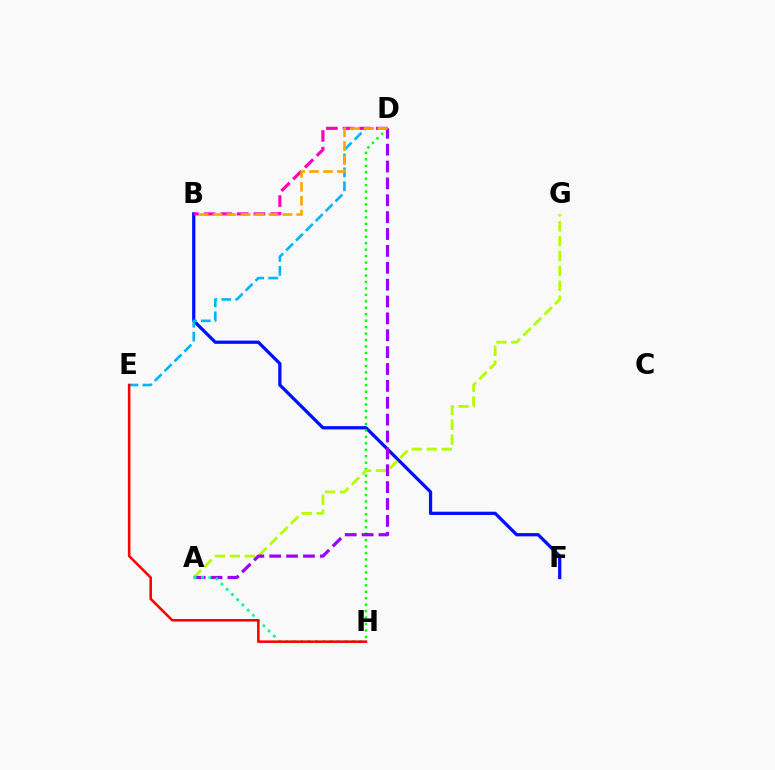{('B', 'F'): [{'color': '#0010ff', 'line_style': 'solid', 'thickness': 2.35}], ('D', 'H'): [{'color': '#08ff00', 'line_style': 'dotted', 'thickness': 1.75}], ('B', 'D'): [{'color': '#ff00bd', 'line_style': 'dashed', 'thickness': 2.26}, {'color': '#ffa500', 'line_style': 'dashed', 'thickness': 1.89}], ('A', 'G'): [{'color': '#b3ff00', 'line_style': 'dashed', 'thickness': 2.03}], ('D', 'E'): [{'color': '#00b5ff', 'line_style': 'dashed', 'thickness': 1.89}], ('A', 'D'): [{'color': '#9b00ff', 'line_style': 'dashed', 'thickness': 2.29}], ('A', 'H'): [{'color': '#00ff9d', 'line_style': 'dotted', 'thickness': 2.01}], ('E', 'H'): [{'color': '#ff0000', 'line_style': 'solid', 'thickness': 1.84}]}